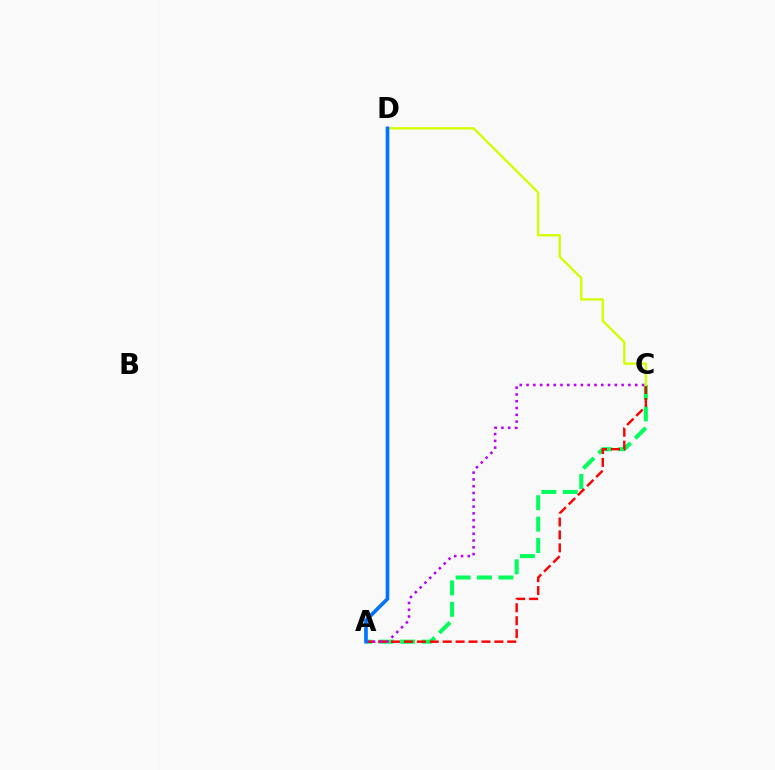{('A', 'C'): [{'color': '#00ff5c', 'line_style': 'dashed', 'thickness': 2.91}, {'color': '#ff0000', 'line_style': 'dashed', 'thickness': 1.76}, {'color': '#b900ff', 'line_style': 'dotted', 'thickness': 1.85}], ('C', 'D'): [{'color': '#d1ff00', 'line_style': 'solid', 'thickness': 1.69}], ('A', 'D'): [{'color': '#0074ff', 'line_style': 'solid', 'thickness': 2.63}]}